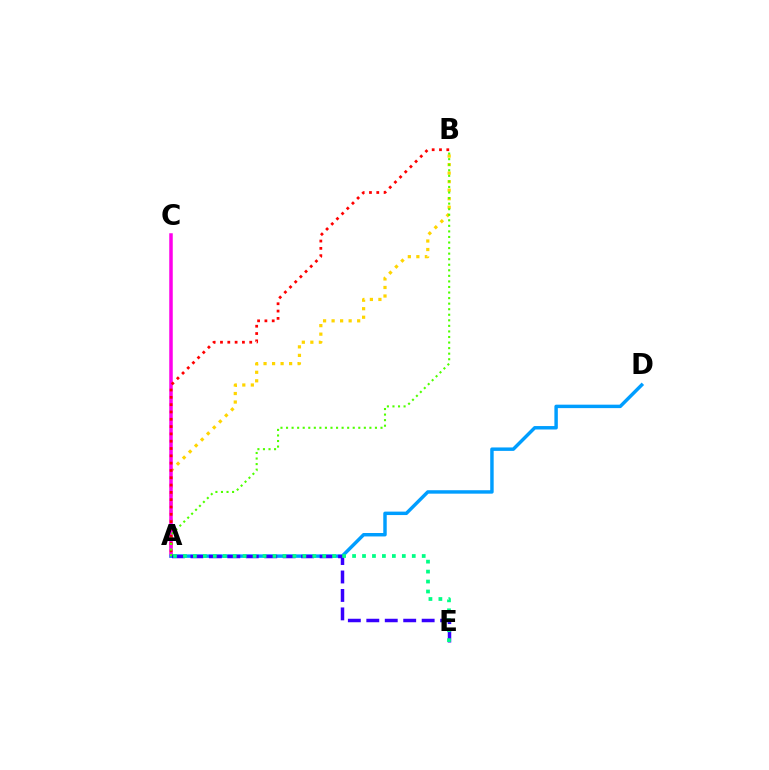{('A', 'B'): [{'color': '#ffd500', 'line_style': 'dotted', 'thickness': 2.32}, {'color': '#ff0000', 'line_style': 'dotted', 'thickness': 1.99}, {'color': '#4fff00', 'line_style': 'dotted', 'thickness': 1.51}], ('A', 'C'): [{'color': '#ff00ed', 'line_style': 'solid', 'thickness': 2.53}], ('A', 'D'): [{'color': '#009eff', 'line_style': 'solid', 'thickness': 2.48}], ('A', 'E'): [{'color': '#3700ff', 'line_style': 'dashed', 'thickness': 2.51}, {'color': '#00ff86', 'line_style': 'dotted', 'thickness': 2.7}]}